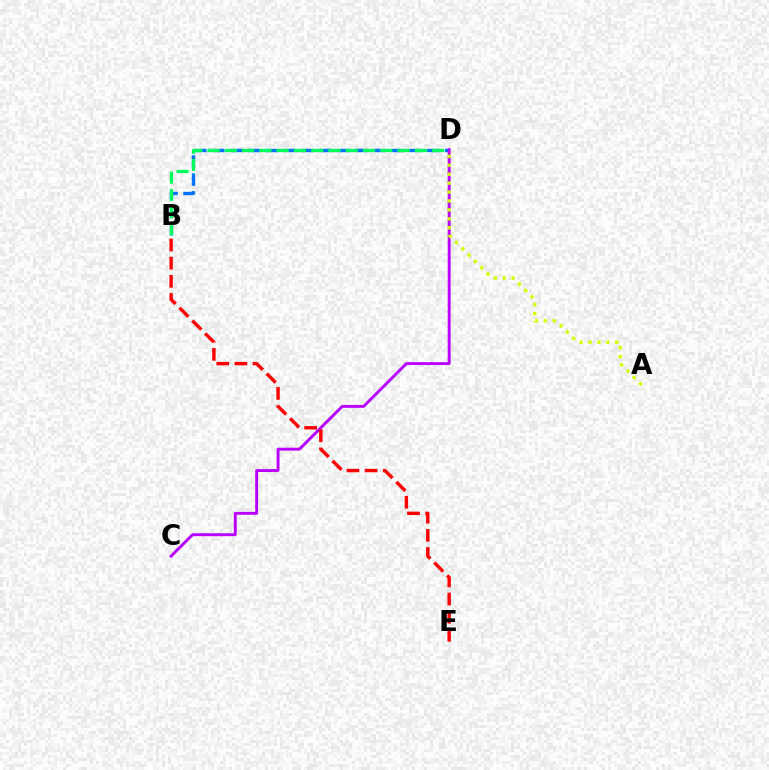{('B', 'D'): [{'color': '#0074ff', 'line_style': 'dashed', 'thickness': 2.44}, {'color': '#00ff5c', 'line_style': 'dashed', 'thickness': 2.35}], ('C', 'D'): [{'color': '#b900ff', 'line_style': 'solid', 'thickness': 2.09}], ('A', 'D'): [{'color': '#d1ff00', 'line_style': 'dotted', 'thickness': 2.42}], ('B', 'E'): [{'color': '#ff0000', 'line_style': 'dashed', 'thickness': 2.47}]}